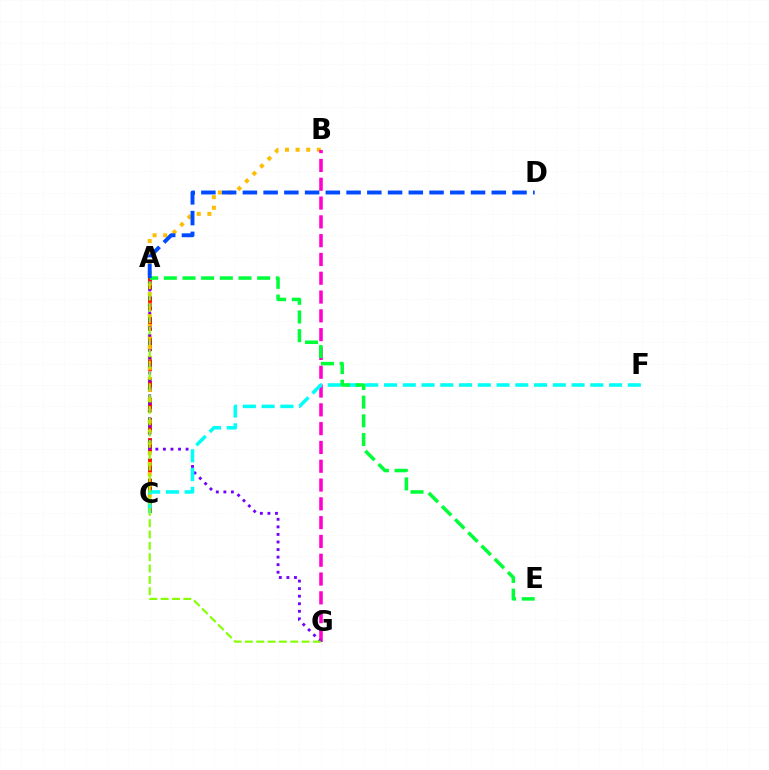{('A', 'C'): [{'color': '#ff0000', 'line_style': 'dashed', 'thickness': 2.75}], ('B', 'C'): [{'color': '#ffbd00', 'line_style': 'dotted', 'thickness': 2.88}], ('B', 'G'): [{'color': '#ff00cf', 'line_style': 'dashed', 'thickness': 2.55}], ('A', 'G'): [{'color': '#7200ff', 'line_style': 'dotted', 'thickness': 2.05}, {'color': '#84ff00', 'line_style': 'dashed', 'thickness': 1.54}], ('C', 'F'): [{'color': '#00fff6', 'line_style': 'dashed', 'thickness': 2.55}], ('A', 'E'): [{'color': '#00ff39', 'line_style': 'dashed', 'thickness': 2.54}], ('A', 'D'): [{'color': '#004bff', 'line_style': 'dashed', 'thickness': 2.82}]}